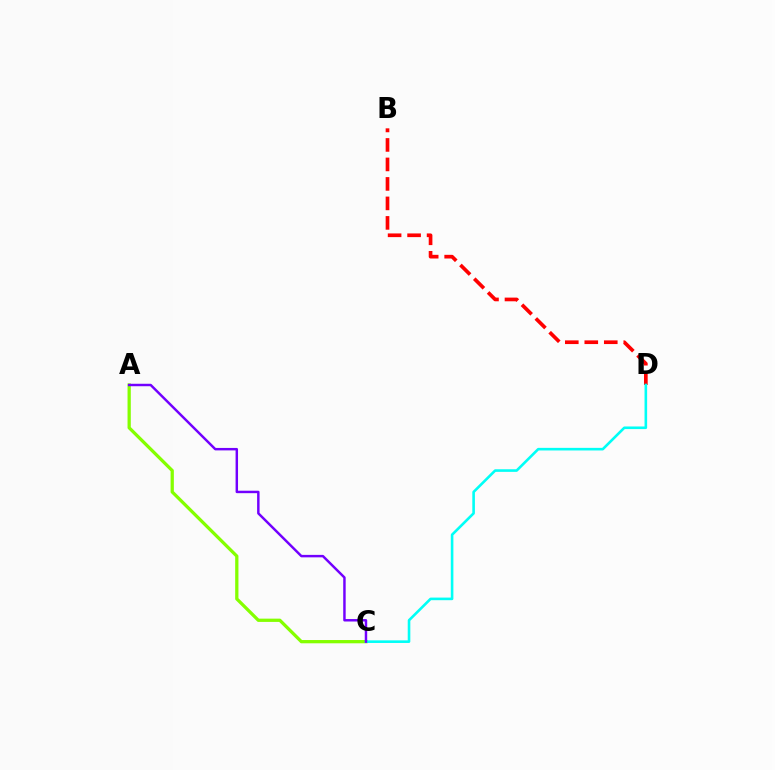{('A', 'C'): [{'color': '#84ff00', 'line_style': 'solid', 'thickness': 2.35}, {'color': '#7200ff', 'line_style': 'solid', 'thickness': 1.77}], ('B', 'D'): [{'color': '#ff0000', 'line_style': 'dashed', 'thickness': 2.65}], ('C', 'D'): [{'color': '#00fff6', 'line_style': 'solid', 'thickness': 1.88}]}